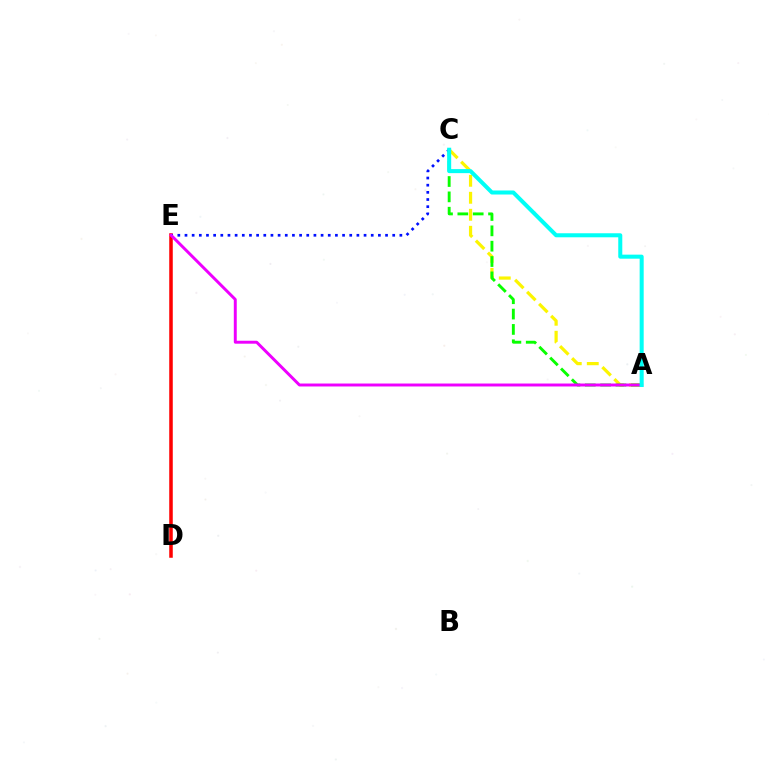{('A', 'C'): [{'color': '#fcf500', 'line_style': 'dashed', 'thickness': 2.31}, {'color': '#08ff00', 'line_style': 'dashed', 'thickness': 2.09}, {'color': '#00fff6', 'line_style': 'solid', 'thickness': 2.9}], ('D', 'E'): [{'color': '#ff0000', 'line_style': 'solid', 'thickness': 2.54}], ('C', 'E'): [{'color': '#0010ff', 'line_style': 'dotted', 'thickness': 1.95}], ('A', 'E'): [{'color': '#ee00ff', 'line_style': 'solid', 'thickness': 2.12}]}